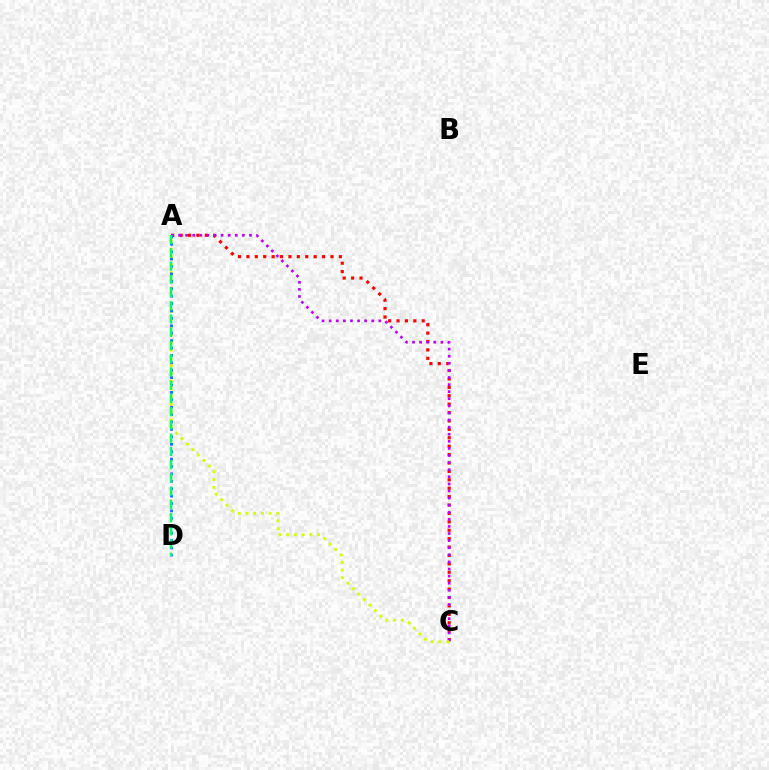{('A', 'C'): [{'color': '#ff0000', 'line_style': 'dotted', 'thickness': 2.28}, {'color': '#b900ff', 'line_style': 'dotted', 'thickness': 1.93}, {'color': '#d1ff00', 'line_style': 'dotted', 'thickness': 2.11}], ('A', 'D'): [{'color': '#0074ff', 'line_style': 'dotted', 'thickness': 2.01}, {'color': '#00ff5c', 'line_style': 'dashed', 'thickness': 1.8}]}